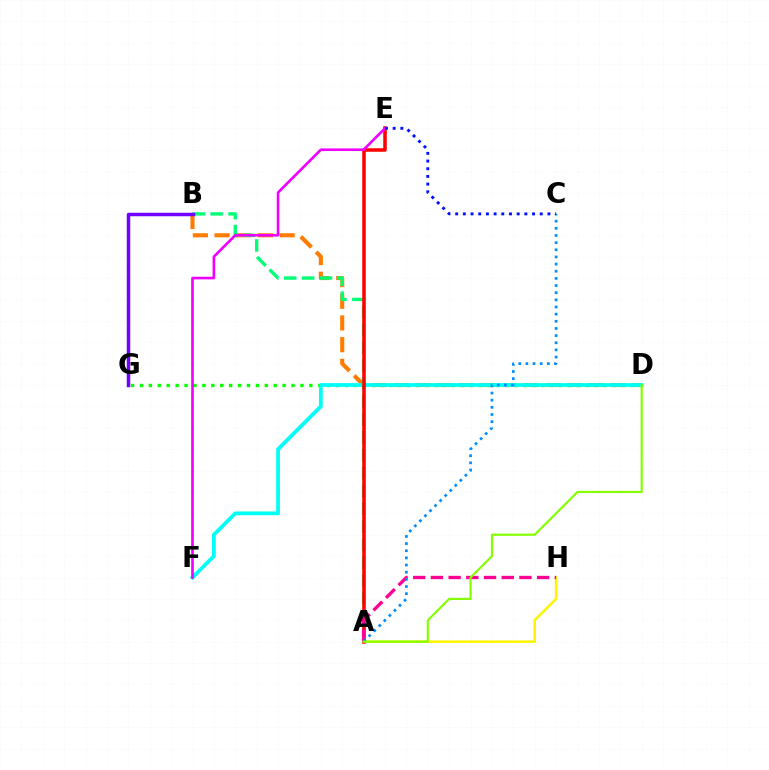{('D', 'G'): [{'color': '#08ff00', 'line_style': 'dotted', 'thickness': 2.42}], ('B', 'D'): [{'color': '#ff7c00', 'line_style': 'dashed', 'thickness': 2.95}], ('D', 'F'): [{'color': '#00fff6', 'line_style': 'solid', 'thickness': 2.71}], ('A', 'H'): [{'color': '#fcf500', 'line_style': 'solid', 'thickness': 1.82}, {'color': '#ff0094', 'line_style': 'dashed', 'thickness': 2.41}], ('A', 'B'): [{'color': '#00ff74', 'line_style': 'dashed', 'thickness': 2.43}], ('A', 'E'): [{'color': '#ff0000', 'line_style': 'solid', 'thickness': 2.54}], ('A', 'C'): [{'color': '#008cff', 'line_style': 'dotted', 'thickness': 1.94}], ('E', 'F'): [{'color': '#ee00ff', 'line_style': 'solid', 'thickness': 1.89}], ('A', 'D'): [{'color': '#84ff00', 'line_style': 'solid', 'thickness': 1.56}], ('B', 'G'): [{'color': '#7200ff', 'line_style': 'solid', 'thickness': 2.51}], ('C', 'E'): [{'color': '#0010ff', 'line_style': 'dotted', 'thickness': 2.09}]}